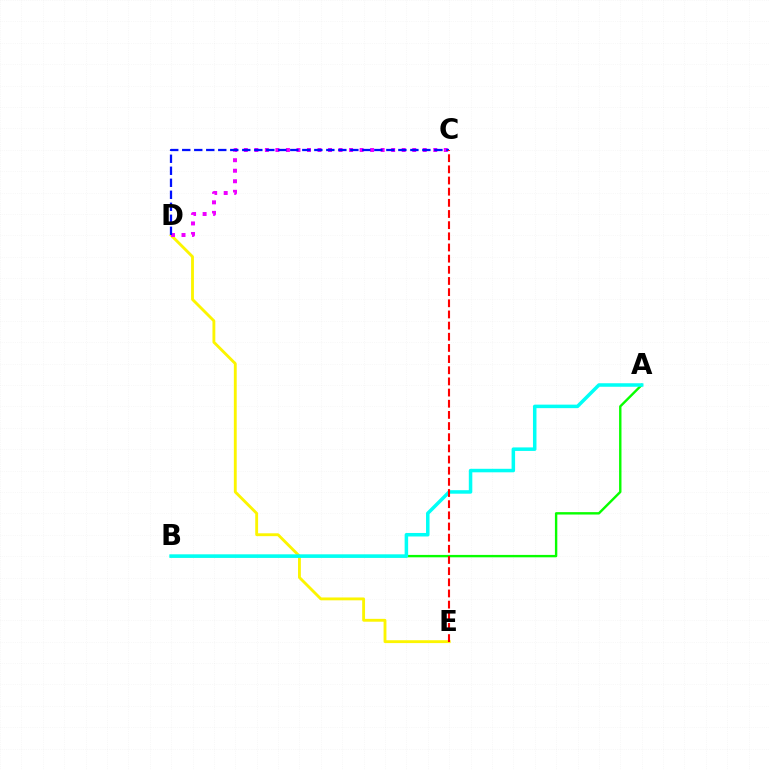{('D', 'E'): [{'color': '#fcf500', 'line_style': 'solid', 'thickness': 2.05}], ('C', 'D'): [{'color': '#ee00ff', 'line_style': 'dotted', 'thickness': 2.86}, {'color': '#0010ff', 'line_style': 'dashed', 'thickness': 1.63}], ('A', 'B'): [{'color': '#08ff00', 'line_style': 'solid', 'thickness': 1.73}, {'color': '#00fff6', 'line_style': 'solid', 'thickness': 2.53}], ('C', 'E'): [{'color': '#ff0000', 'line_style': 'dashed', 'thickness': 1.52}]}